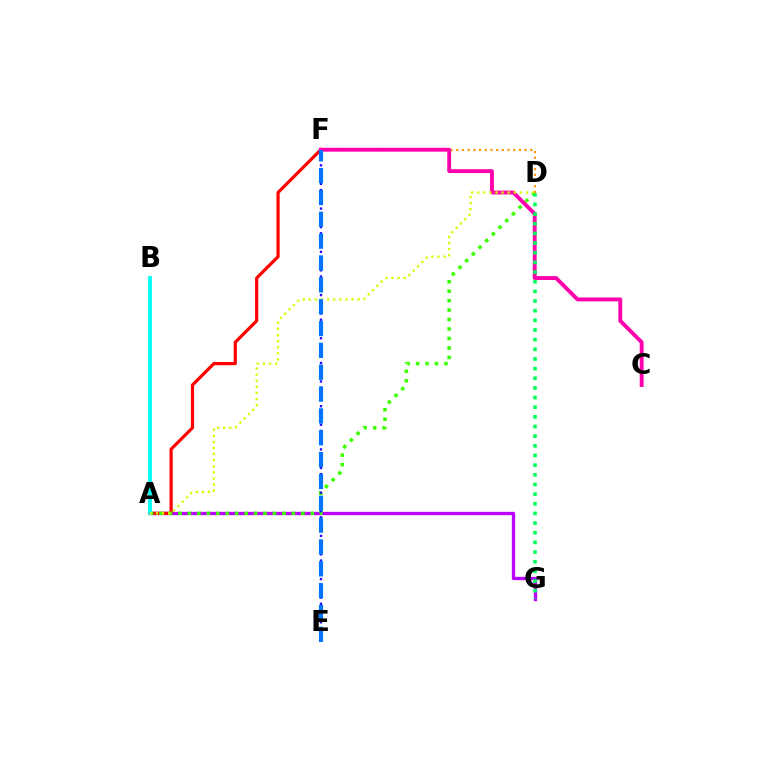{('A', 'G'): [{'color': '#b900ff', 'line_style': 'solid', 'thickness': 2.39}], ('A', 'F'): [{'color': '#ff0000', 'line_style': 'solid', 'thickness': 2.3}], ('A', 'D'): [{'color': '#3dff00', 'line_style': 'dotted', 'thickness': 2.57}, {'color': '#d1ff00', 'line_style': 'dotted', 'thickness': 1.66}], ('D', 'F'): [{'color': '#ff9400', 'line_style': 'dotted', 'thickness': 1.55}], ('E', 'F'): [{'color': '#2500ff', 'line_style': 'dotted', 'thickness': 1.68}, {'color': '#0074ff', 'line_style': 'dashed', 'thickness': 2.97}], ('C', 'F'): [{'color': '#ff00ac', 'line_style': 'solid', 'thickness': 2.78}], ('A', 'B'): [{'color': '#00fff6', 'line_style': 'solid', 'thickness': 2.74}], ('D', 'G'): [{'color': '#00ff5c', 'line_style': 'dotted', 'thickness': 2.62}]}